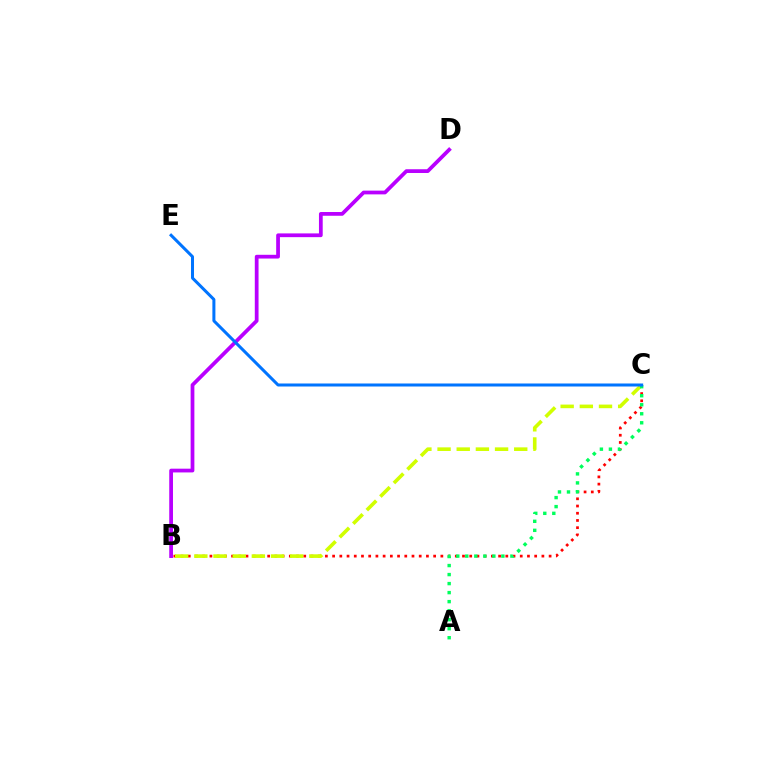{('B', 'C'): [{'color': '#ff0000', 'line_style': 'dotted', 'thickness': 1.96}, {'color': '#d1ff00', 'line_style': 'dashed', 'thickness': 2.6}], ('B', 'D'): [{'color': '#b900ff', 'line_style': 'solid', 'thickness': 2.7}], ('A', 'C'): [{'color': '#00ff5c', 'line_style': 'dotted', 'thickness': 2.45}], ('C', 'E'): [{'color': '#0074ff', 'line_style': 'solid', 'thickness': 2.17}]}